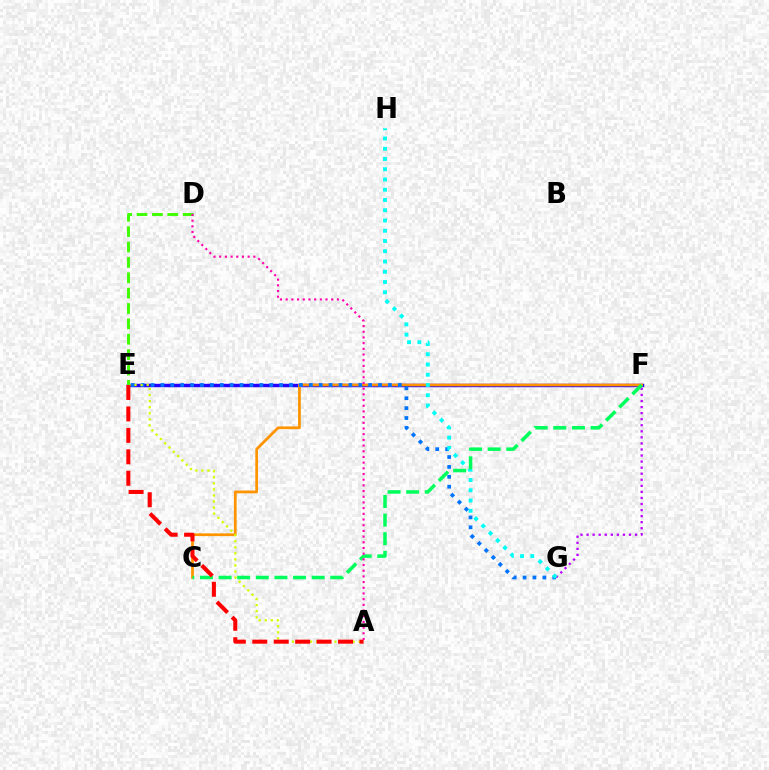{('E', 'F'): [{'color': '#2500ff', 'line_style': 'solid', 'thickness': 2.47}], ('C', 'F'): [{'color': '#ff9400', 'line_style': 'solid', 'thickness': 1.97}, {'color': '#00ff5c', 'line_style': 'dashed', 'thickness': 2.53}], ('E', 'G'): [{'color': '#0074ff', 'line_style': 'dotted', 'thickness': 2.69}], ('F', 'G'): [{'color': '#b900ff', 'line_style': 'dotted', 'thickness': 1.65}], ('G', 'H'): [{'color': '#00fff6', 'line_style': 'dotted', 'thickness': 2.78}], ('A', 'E'): [{'color': '#d1ff00', 'line_style': 'dotted', 'thickness': 1.65}, {'color': '#ff0000', 'line_style': 'dashed', 'thickness': 2.91}], ('D', 'E'): [{'color': '#3dff00', 'line_style': 'dashed', 'thickness': 2.09}], ('A', 'D'): [{'color': '#ff00ac', 'line_style': 'dotted', 'thickness': 1.55}]}